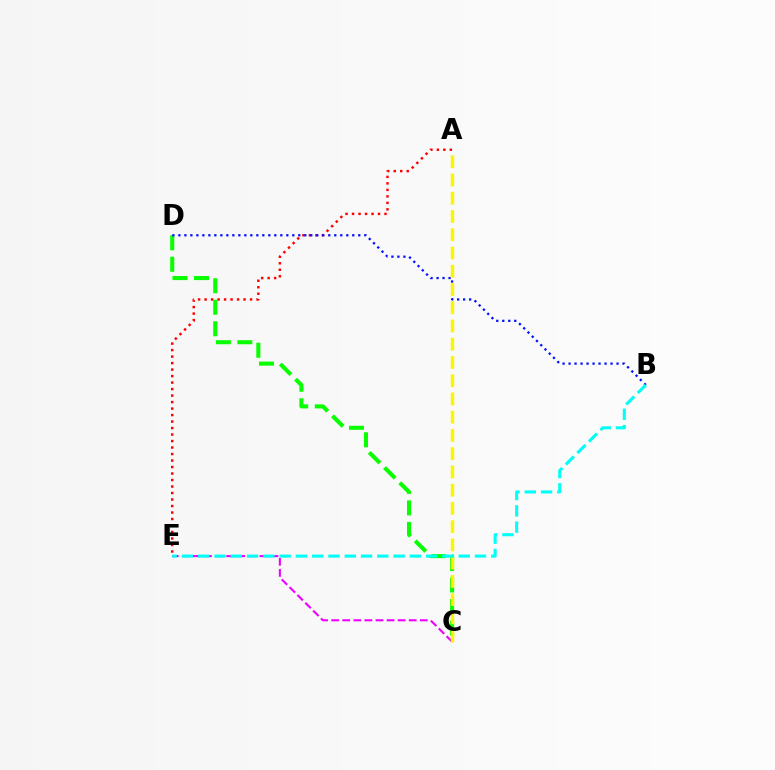{('C', 'D'): [{'color': '#08ff00', 'line_style': 'dashed', 'thickness': 2.92}], ('A', 'E'): [{'color': '#ff0000', 'line_style': 'dotted', 'thickness': 1.76}], ('B', 'D'): [{'color': '#0010ff', 'line_style': 'dotted', 'thickness': 1.63}], ('C', 'E'): [{'color': '#ee00ff', 'line_style': 'dashed', 'thickness': 1.51}], ('A', 'C'): [{'color': '#fcf500', 'line_style': 'dashed', 'thickness': 2.48}], ('B', 'E'): [{'color': '#00fff6', 'line_style': 'dashed', 'thickness': 2.21}]}